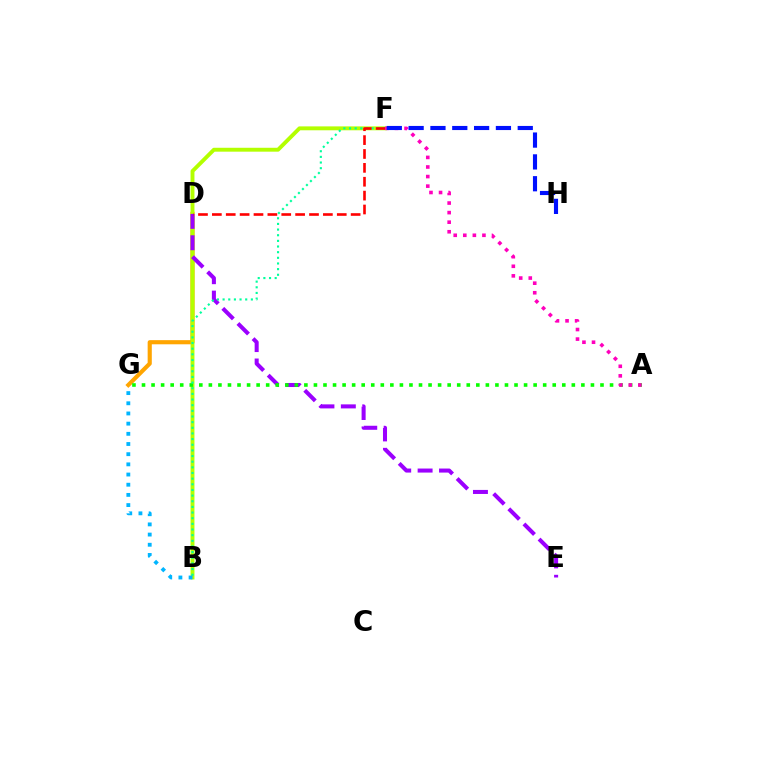{('D', 'G'): [{'color': '#ffa500', 'line_style': 'solid', 'thickness': 2.98}], ('B', 'F'): [{'color': '#b3ff00', 'line_style': 'solid', 'thickness': 2.81}, {'color': '#00ff9d', 'line_style': 'dotted', 'thickness': 1.54}], ('D', 'E'): [{'color': '#9b00ff', 'line_style': 'dashed', 'thickness': 2.91}], ('A', 'G'): [{'color': '#08ff00', 'line_style': 'dotted', 'thickness': 2.6}], ('D', 'F'): [{'color': '#ff0000', 'line_style': 'dashed', 'thickness': 1.89}], ('B', 'G'): [{'color': '#00b5ff', 'line_style': 'dotted', 'thickness': 2.77}], ('A', 'F'): [{'color': '#ff00bd', 'line_style': 'dotted', 'thickness': 2.6}], ('F', 'H'): [{'color': '#0010ff', 'line_style': 'dashed', 'thickness': 2.96}]}